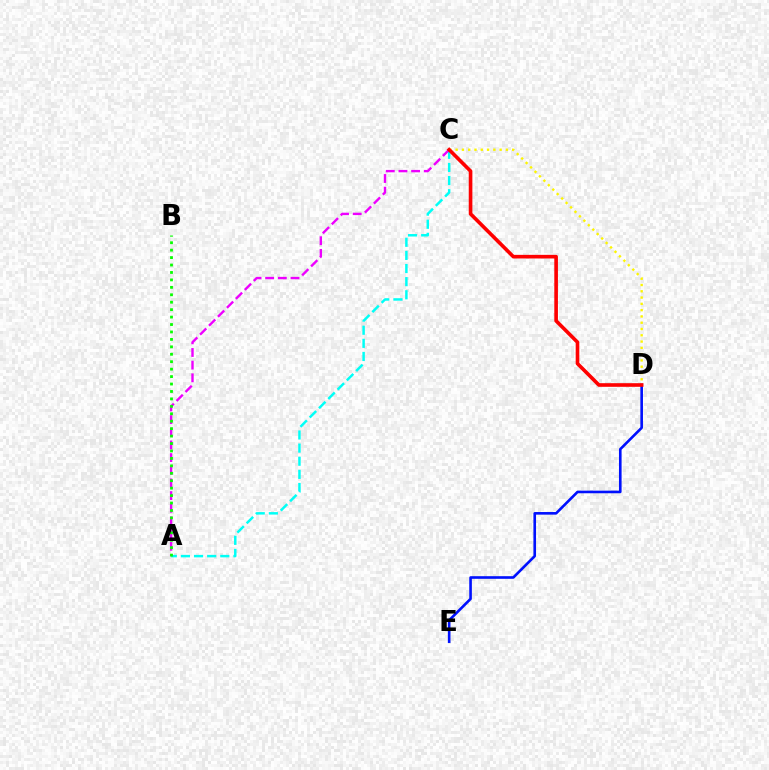{('A', 'C'): [{'color': '#00fff6', 'line_style': 'dashed', 'thickness': 1.78}, {'color': '#ee00ff', 'line_style': 'dashed', 'thickness': 1.72}], ('C', 'D'): [{'color': '#fcf500', 'line_style': 'dotted', 'thickness': 1.71}, {'color': '#ff0000', 'line_style': 'solid', 'thickness': 2.61}], ('D', 'E'): [{'color': '#0010ff', 'line_style': 'solid', 'thickness': 1.89}], ('A', 'B'): [{'color': '#08ff00', 'line_style': 'dotted', 'thickness': 2.02}]}